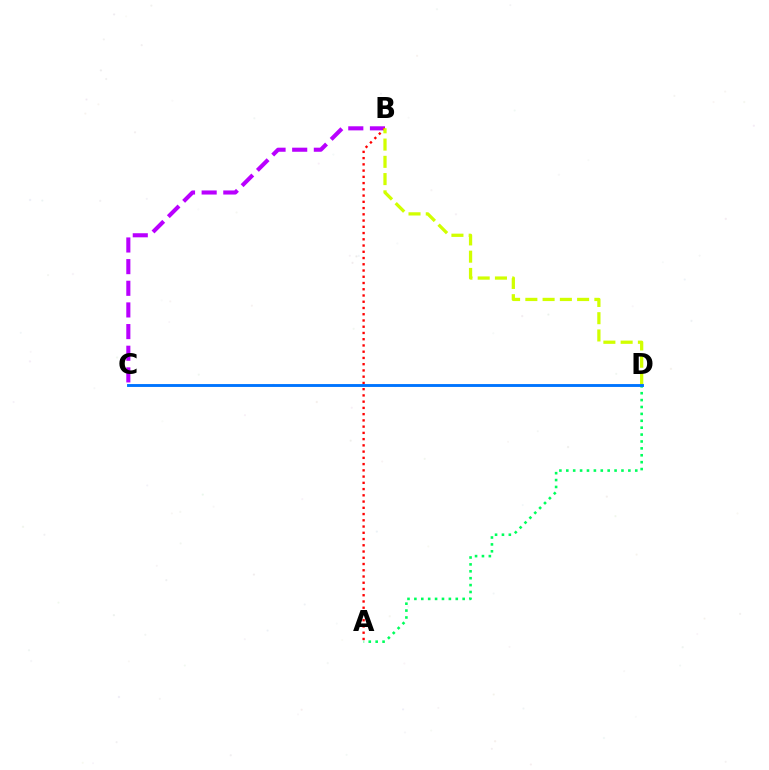{('B', 'C'): [{'color': '#b900ff', 'line_style': 'dashed', 'thickness': 2.94}], ('A', 'D'): [{'color': '#00ff5c', 'line_style': 'dotted', 'thickness': 1.87}], ('A', 'B'): [{'color': '#ff0000', 'line_style': 'dotted', 'thickness': 1.7}], ('B', 'D'): [{'color': '#d1ff00', 'line_style': 'dashed', 'thickness': 2.34}], ('C', 'D'): [{'color': '#0074ff', 'line_style': 'solid', 'thickness': 2.08}]}